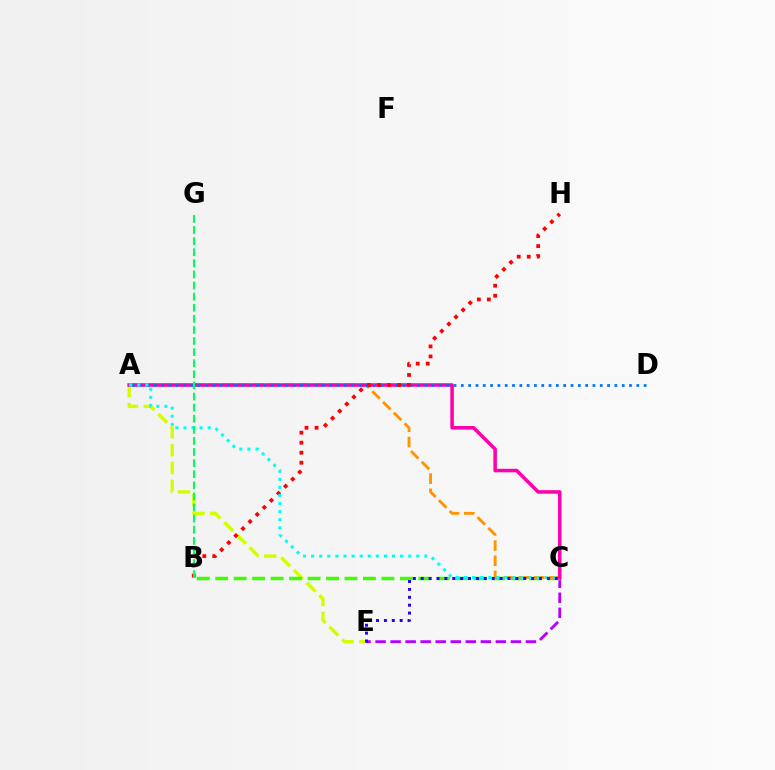{('C', 'E'): [{'color': '#b900ff', 'line_style': 'dashed', 'thickness': 2.04}, {'color': '#2500ff', 'line_style': 'dotted', 'thickness': 2.14}], ('A', 'E'): [{'color': '#d1ff00', 'line_style': 'dashed', 'thickness': 2.43}], ('B', 'C'): [{'color': '#3dff00', 'line_style': 'dashed', 'thickness': 2.51}], ('A', 'C'): [{'color': '#ff9400', 'line_style': 'dashed', 'thickness': 2.06}, {'color': '#ff00ac', 'line_style': 'solid', 'thickness': 2.55}, {'color': '#00fff6', 'line_style': 'dotted', 'thickness': 2.2}], ('A', 'D'): [{'color': '#0074ff', 'line_style': 'dotted', 'thickness': 1.99}], ('B', 'H'): [{'color': '#ff0000', 'line_style': 'dotted', 'thickness': 2.72}], ('B', 'G'): [{'color': '#00ff5c', 'line_style': 'dashed', 'thickness': 1.51}]}